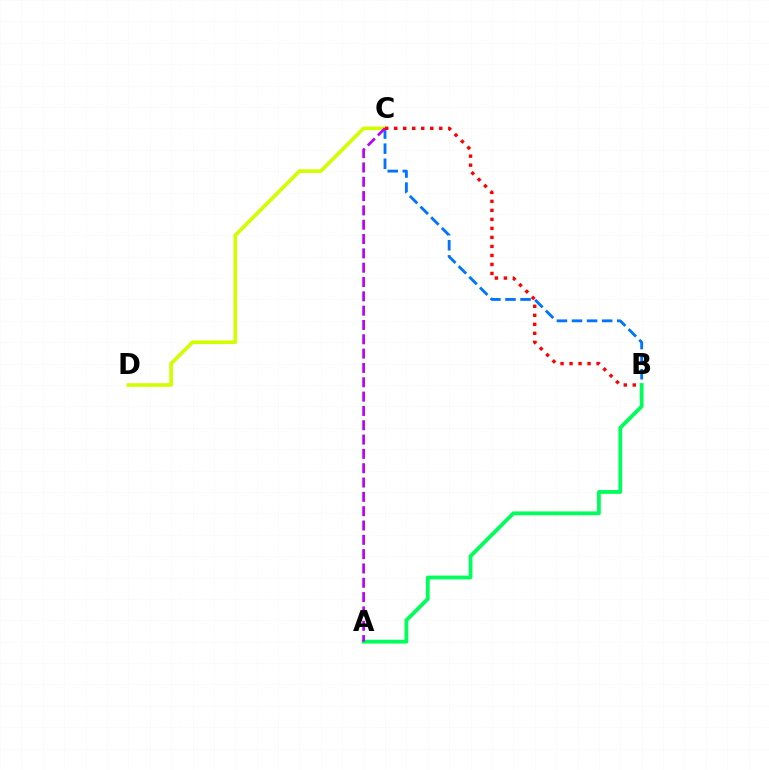{('B', 'C'): [{'color': '#0074ff', 'line_style': 'dashed', 'thickness': 2.05}, {'color': '#ff0000', 'line_style': 'dotted', 'thickness': 2.45}], ('A', 'B'): [{'color': '#00ff5c', 'line_style': 'solid', 'thickness': 2.75}], ('C', 'D'): [{'color': '#d1ff00', 'line_style': 'solid', 'thickness': 2.63}], ('A', 'C'): [{'color': '#b900ff', 'line_style': 'dashed', 'thickness': 1.95}]}